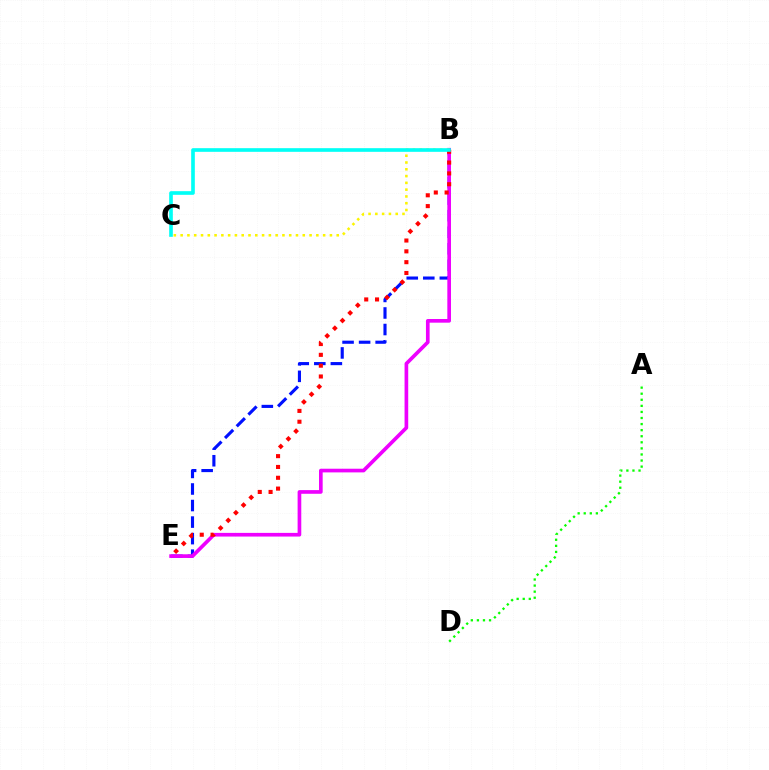{('B', 'E'): [{'color': '#0010ff', 'line_style': 'dashed', 'thickness': 2.25}, {'color': '#ee00ff', 'line_style': 'solid', 'thickness': 2.64}, {'color': '#ff0000', 'line_style': 'dotted', 'thickness': 2.94}], ('A', 'D'): [{'color': '#08ff00', 'line_style': 'dotted', 'thickness': 1.65}], ('B', 'C'): [{'color': '#fcf500', 'line_style': 'dotted', 'thickness': 1.84}, {'color': '#00fff6', 'line_style': 'solid', 'thickness': 2.63}]}